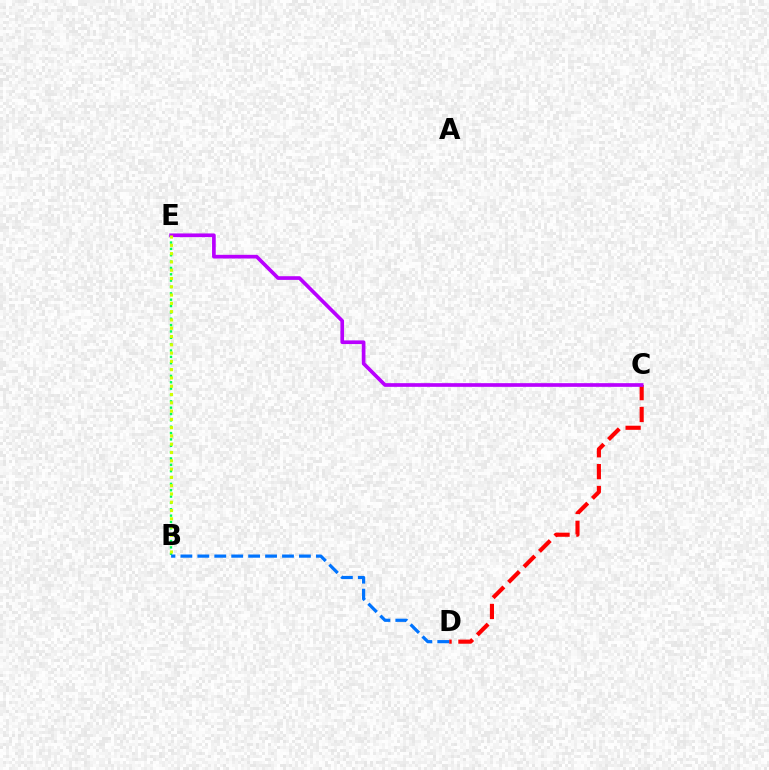{('B', 'E'): [{'color': '#00ff5c', 'line_style': 'dotted', 'thickness': 1.73}, {'color': '#d1ff00', 'line_style': 'dotted', 'thickness': 2.25}], ('C', 'D'): [{'color': '#ff0000', 'line_style': 'dashed', 'thickness': 2.97}], ('C', 'E'): [{'color': '#b900ff', 'line_style': 'solid', 'thickness': 2.64}], ('B', 'D'): [{'color': '#0074ff', 'line_style': 'dashed', 'thickness': 2.3}]}